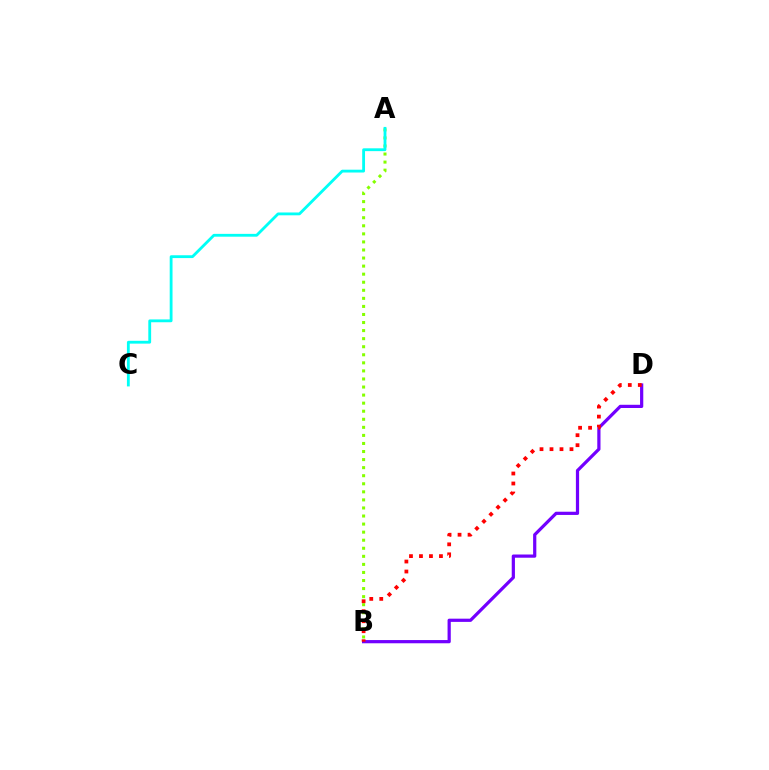{('A', 'B'): [{'color': '#84ff00', 'line_style': 'dotted', 'thickness': 2.19}], ('B', 'D'): [{'color': '#7200ff', 'line_style': 'solid', 'thickness': 2.31}, {'color': '#ff0000', 'line_style': 'dotted', 'thickness': 2.72}], ('A', 'C'): [{'color': '#00fff6', 'line_style': 'solid', 'thickness': 2.03}]}